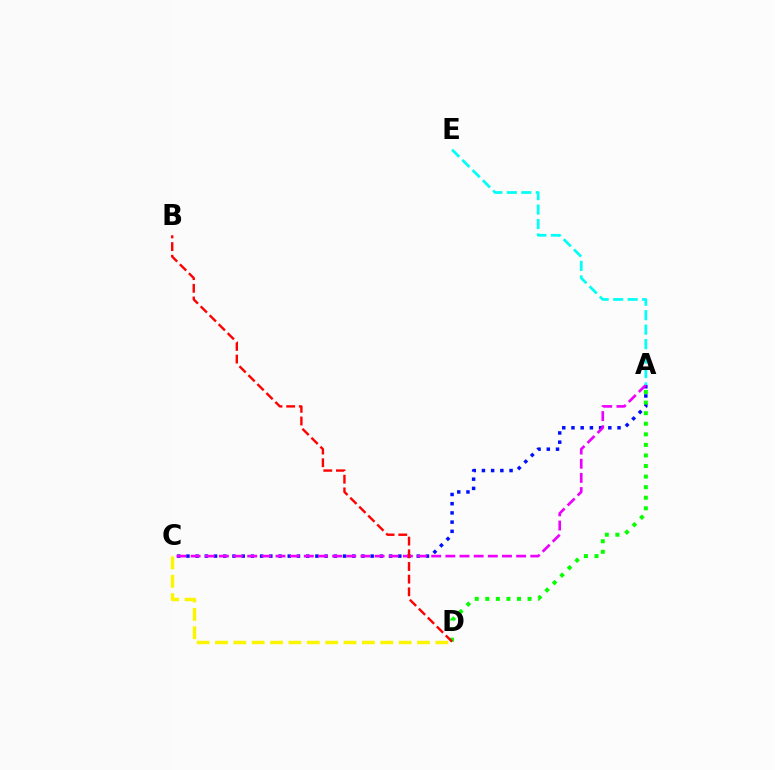{('A', 'C'): [{'color': '#0010ff', 'line_style': 'dotted', 'thickness': 2.5}, {'color': '#ee00ff', 'line_style': 'dashed', 'thickness': 1.92}], ('A', 'D'): [{'color': '#08ff00', 'line_style': 'dotted', 'thickness': 2.87}], ('B', 'D'): [{'color': '#ff0000', 'line_style': 'dashed', 'thickness': 1.72}], ('A', 'E'): [{'color': '#00fff6', 'line_style': 'dashed', 'thickness': 1.97}], ('C', 'D'): [{'color': '#fcf500', 'line_style': 'dashed', 'thickness': 2.49}]}